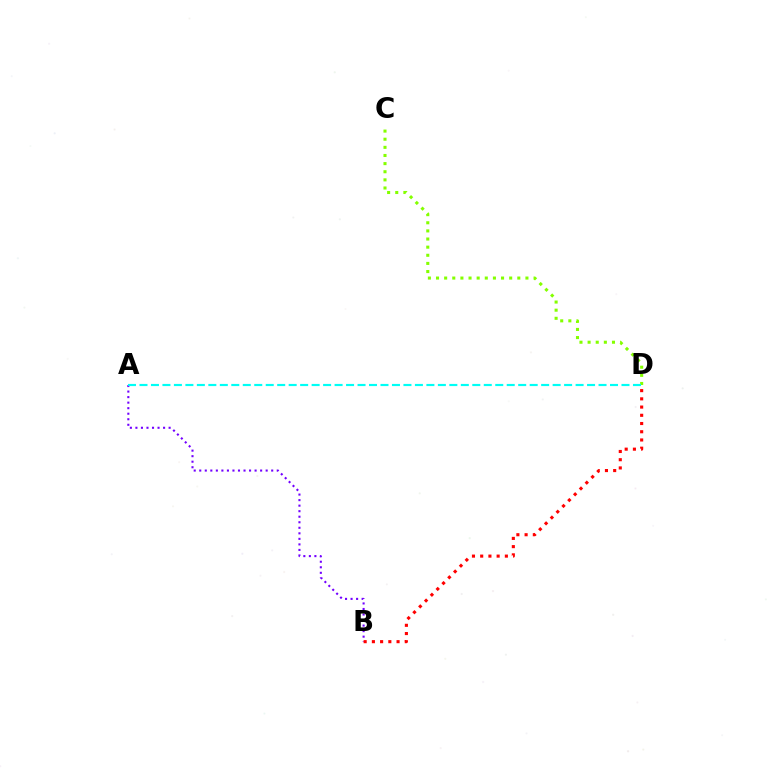{('A', 'B'): [{'color': '#7200ff', 'line_style': 'dotted', 'thickness': 1.5}], ('B', 'D'): [{'color': '#ff0000', 'line_style': 'dotted', 'thickness': 2.23}], ('C', 'D'): [{'color': '#84ff00', 'line_style': 'dotted', 'thickness': 2.21}], ('A', 'D'): [{'color': '#00fff6', 'line_style': 'dashed', 'thickness': 1.56}]}